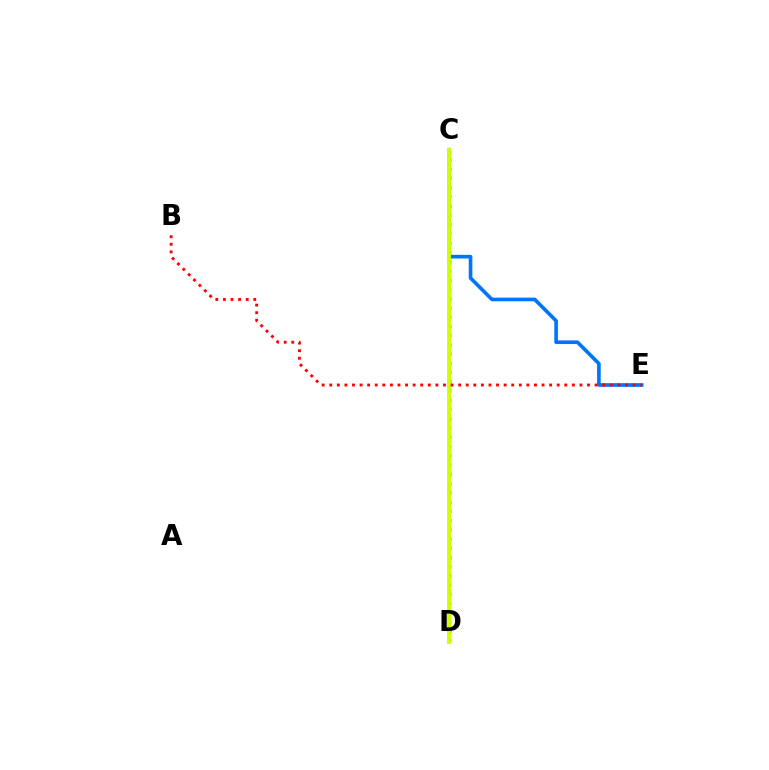{('C', 'D'): [{'color': '#00ff5c', 'line_style': 'dashed', 'thickness': 2.39}, {'color': '#b900ff', 'line_style': 'dotted', 'thickness': 2.51}, {'color': '#d1ff00', 'line_style': 'solid', 'thickness': 2.81}], ('C', 'E'): [{'color': '#0074ff', 'line_style': 'solid', 'thickness': 2.63}], ('B', 'E'): [{'color': '#ff0000', 'line_style': 'dotted', 'thickness': 2.06}]}